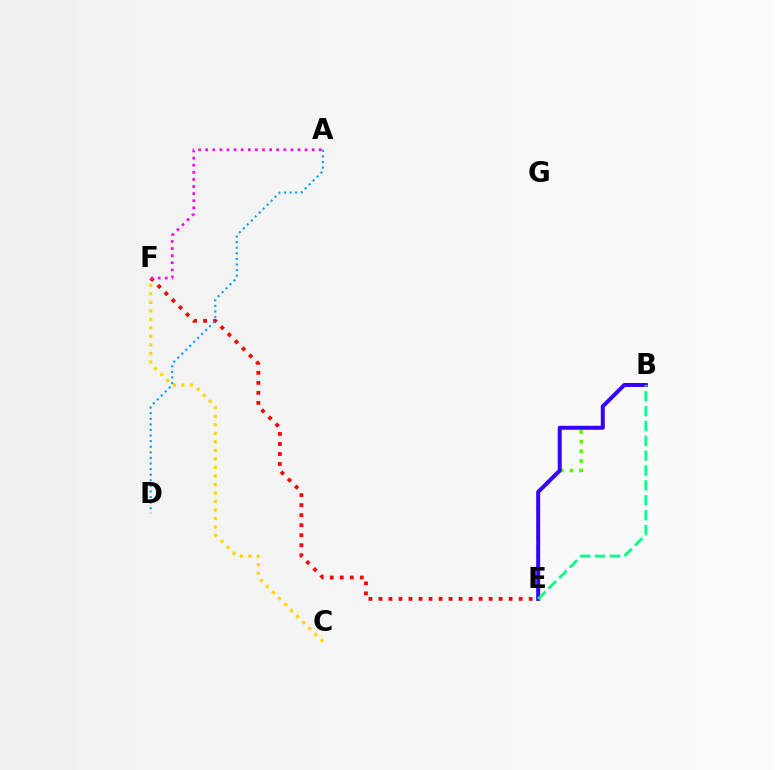{('B', 'E'): [{'color': '#4fff00', 'line_style': 'dotted', 'thickness': 2.64}, {'color': '#3700ff', 'line_style': 'solid', 'thickness': 2.86}, {'color': '#00ff86', 'line_style': 'dashed', 'thickness': 2.02}], ('E', 'F'): [{'color': '#ff0000', 'line_style': 'dotted', 'thickness': 2.72}], ('C', 'F'): [{'color': '#ffd500', 'line_style': 'dotted', 'thickness': 2.31}], ('A', 'D'): [{'color': '#009eff', 'line_style': 'dotted', 'thickness': 1.52}], ('A', 'F'): [{'color': '#ff00ed', 'line_style': 'dotted', 'thickness': 1.93}]}